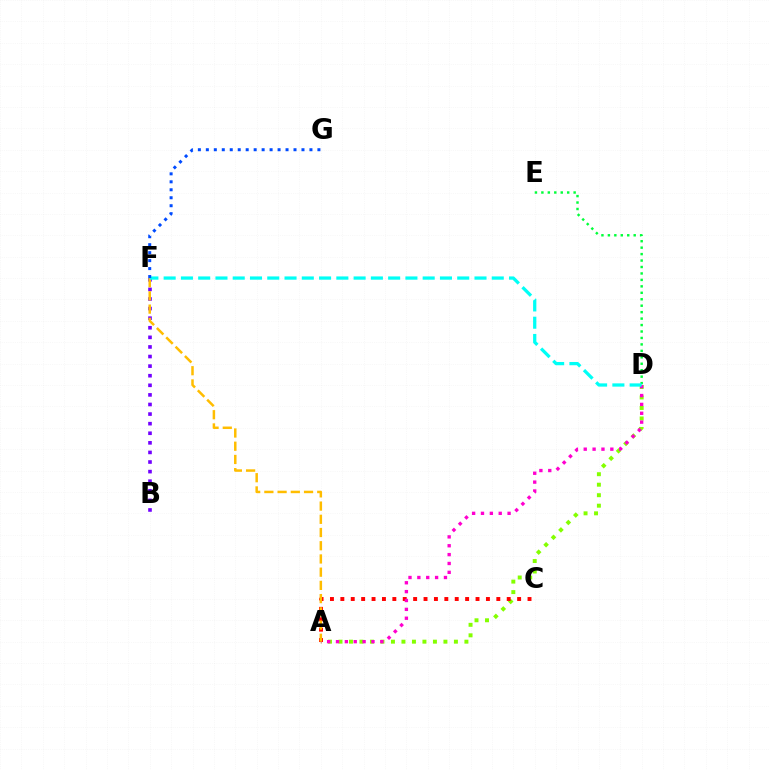{('D', 'E'): [{'color': '#00ff39', 'line_style': 'dotted', 'thickness': 1.75}], ('A', 'D'): [{'color': '#84ff00', 'line_style': 'dotted', 'thickness': 2.85}, {'color': '#ff00cf', 'line_style': 'dotted', 'thickness': 2.41}], ('A', 'C'): [{'color': '#ff0000', 'line_style': 'dotted', 'thickness': 2.83}], ('B', 'F'): [{'color': '#7200ff', 'line_style': 'dotted', 'thickness': 2.61}], ('A', 'F'): [{'color': '#ffbd00', 'line_style': 'dashed', 'thickness': 1.8}], ('D', 'F'): [{'color': '#00fff6', 'line_style': 'dashed', 'thickness': 2.35}], ('F', 'G'): [{'color': '#004bff', 'line_style': 'dotted', 'thickness': 2.17}]}